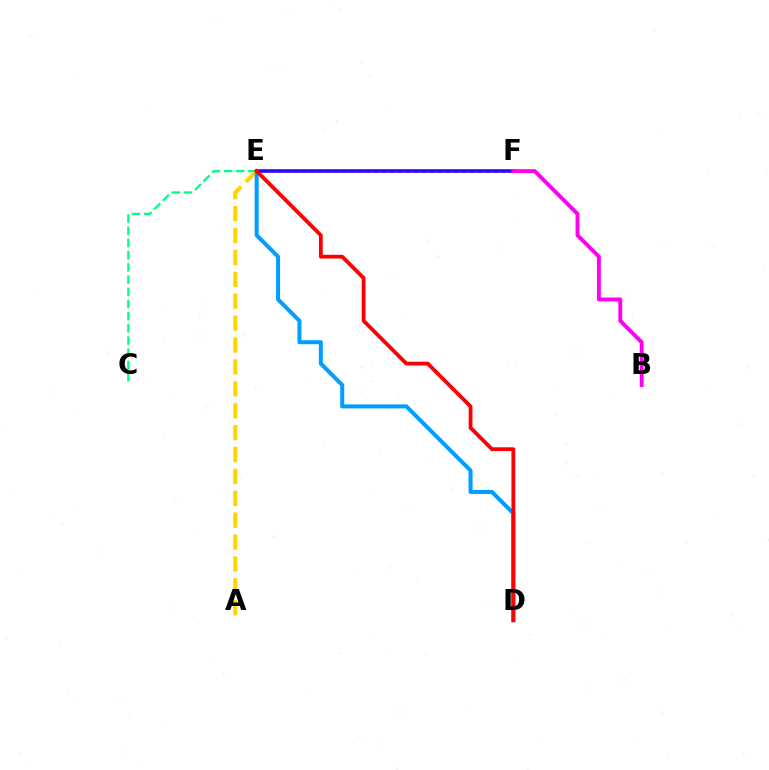{('E', 'F'): [{'color': '#4fff00', 'line_style': 'dotted', 'thickness': 2.16}, {'color': '#3700ff', 'line_style': 'solid', 'thickness': 2.59}], ('C', 'E'): [{'color': '#00ff86', 'line_style': 'dashed', 'thickness': 1.66}], ('B', 'F'): [{'color': '#ff00ed', 'line_style': 'solid', 'thickness': 2.8}], ('A', 'E'): [{'color': '#ffd500', 'line_style': 'dashed', 'thickness': 2.97}], ('D', 'E'): [{'color': '#009eff', 'line_style': 'solid', 'thickness': 2.9}, {'color': '#ff0000', 'line_style': 'solid', 'thickness': 2.73}]}